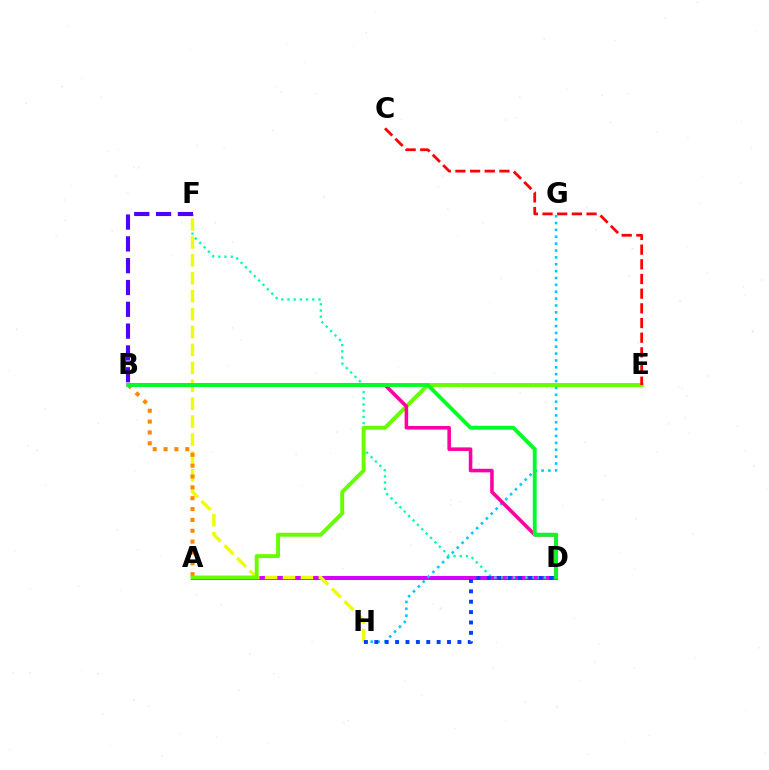{('A', 'D'): [{'color': '#d600ff', 'line_style': 'solid', 'thickness': 2.9}], ('G', 'H'): [{'color': '#00c7ff', 'line_style': 'dotted', 'thickness': 1.87}], ('D', 'F'): [{'color': '#00ffaf', 'line_style': 'dotted', 'thickness': 1.69}], ('F', 'H'): [{'color': '#eeff00', 'line_style': 'dashed', 'thickness': 2.43}], ('D', 'H'): [{'color': '#003fff', 'line_style': 'dotted', 'thickness': 2.82}], ('A', 'B'): [{'color': '#ff8800', 'line_style': 'dotted', 'thickness': 2.95}], ('A', 'E'): [{'color': '#66ff00', 'line_style': 'solid', 'thickness': 2.82}], ('B', 'D'): [{'color': '#ff00a0', 'line_style': 'solid', 'thickness': 2.57}, {'color': '#00ff27', 'line_style': 'solid', 'thickness': 2.79}], ('C', 'E'): [{'color': '#ff0000', 'line_style': 'dashed', 'thickness': 1.99}], ('B', 'F'): [{'color': '#4f00ff', 'line_style': 'dashed', 'thickness': 2.96}]}